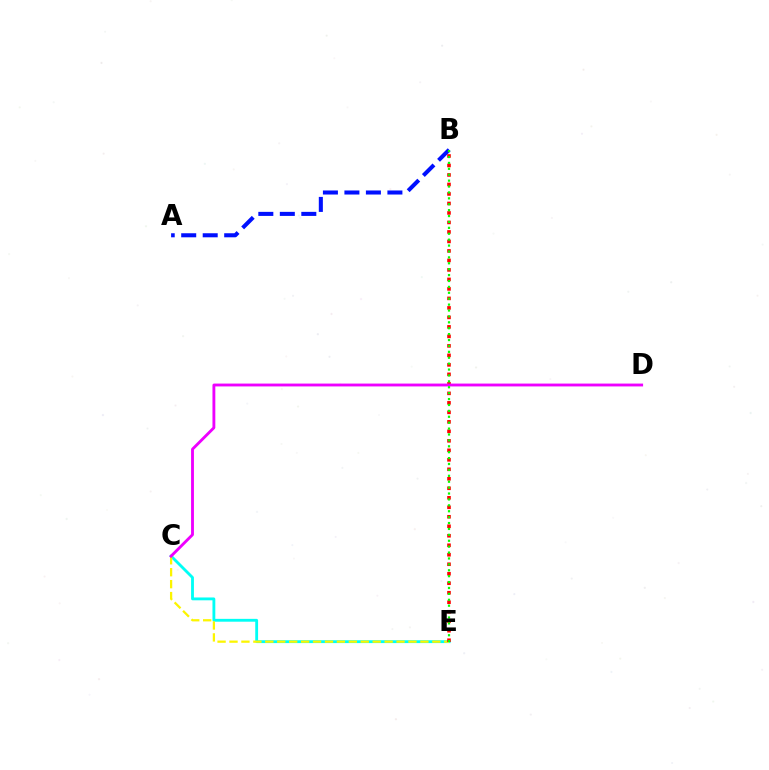{('A', 'B'): [{'color': '#0010ff', 'line_style': 'dashed', 'thickness': 2.92}], ('C', 'E'): [{'color': '#00fff6', 'line_style': 'solid', 'thickness': 2.04}, {'color': '#fcf500', 'line_style': 'dashed', 'thickness': 1.62}], ('B', 'E'): [{'color': '#ff0000', 'line_style': 'dotted', 'thickness': 2.58}, {'color': '#08ff00', 'line_style': 'dotted', 'thickness': 1.6}], ('C', 'D'): [{'color': '#ee00ff', 'line_style': 'solid', 'thickness': 2.05}]}